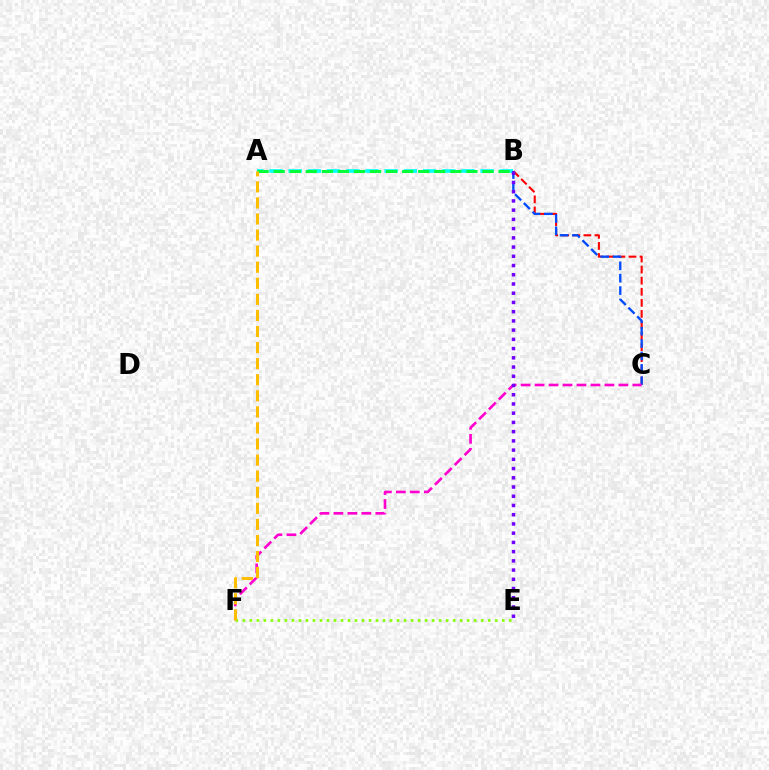{('A', 'B'): [{'color': '#00fff6', 'line_style': 'dashed', 'thickness': 2.61}, {'color': '#00ff39', 'line_style': 'dashed', 'thickness': 2.18}], ('B', 'C'): [{'color': '#ff0000', 'line_style': 'dashed', 'thickness': 1.5}, {'color': '#004bff', 'line_style': 'dashed', 'thickness': 1.68}], ('C', 'F'): [{'color': '#ff00cf', 'line_style': 'dashed', 'thickness': 1.9}], ('E', 'F'): [{'color': '#84ff00', 'line_style': 'dotted', 'thickness': 1.9}], ('B', 'E'): [{'color': '#7200ff', 'line_style': 'dotted', 'thickness': 2.51}], ('A', 'F'): [{'color': '#ffbd00', 'line_style': 'dashed', 'thickness': 2.18}]}